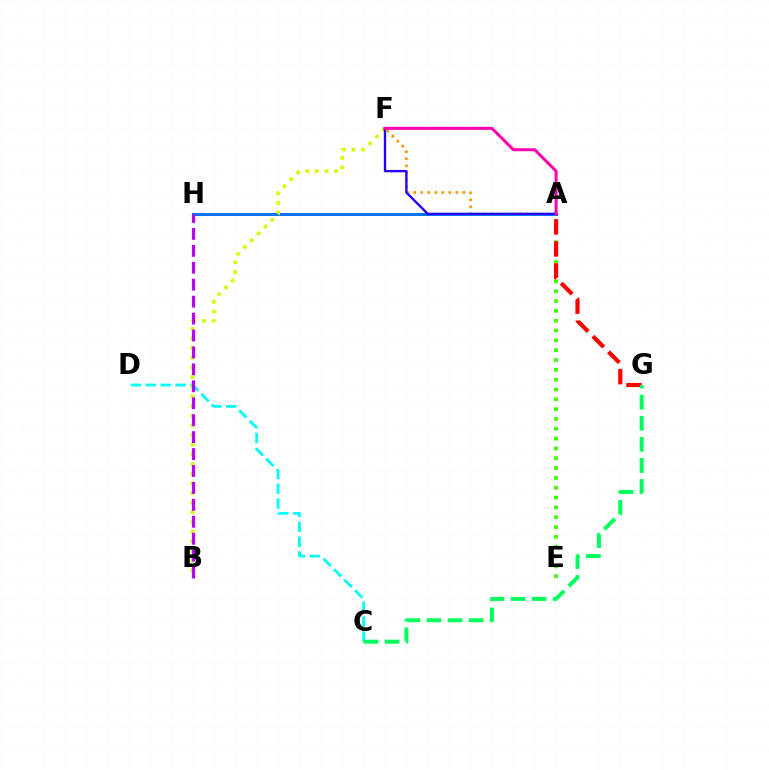{('A', 'F'): [{'color': '#ff9400', 'line_style': 'dotted', 'thickness': 1.91}, {'color': '#2500ff', 'line_style': 'solid', 'thickness': 1.7}, {'color': '#ff00ac', 'line_style': 'solid', 'thickness': 2.16}], ('C', 'D'): [{'color': '#00fff6', 'line_style': 'dashed', 'thickness': 2.02}], ('A', 'H'): [{'color': '#0074ff', 'line_style': 'solid', 'thickness': 2.15}], ('A', 'E'): [{'color': '#3dff00', 'line_style': 'dotted', 'thickness': 2.67}], ('B', 'F'): [{'color': '#d1ff00', 'line_style': 'dotted', 'thickness': 2.62}], ('B', 'H'): [{'color': '#b900ff', 'line_style': 'dashed', 'thickness': 2.3}], ('A', 'G'): [{'color': '#ff0000', 'line_style': 'dashed', 'thickness': 2.99}], ('C', 'G'): [{'color': '#00ff5c', 'line_style': 'dashed', 'thickness': 2.87}]}